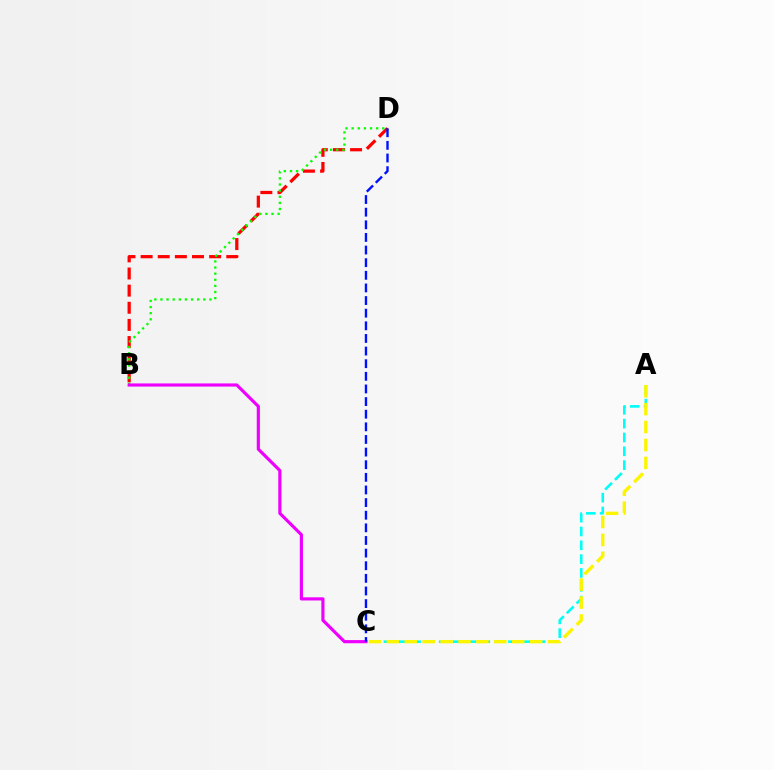{('A', 'C'): [{'color': '#00fff6', 'line_style': 'dashed', 'thickness': 1.88}, {'color': '#fcf500', 'line_style': 'dashed', 'thickness': 2.43}], ('B', 'D'): [{'color': '#ff0000', 'line_style': 'dashed', 'thickness': 2.33}, {'color': '#08ff00', 'line_style': 'dotted', 'thickness': 1.66}], ('B', 'C'): [{'color': '#ee00ff', 'line_style': 'solid', 'thickness': 2.28}], ('C', 'D'): [{'color': '#0010ff', 'line_style': 'dashed', 'thickness': 1.72}]}